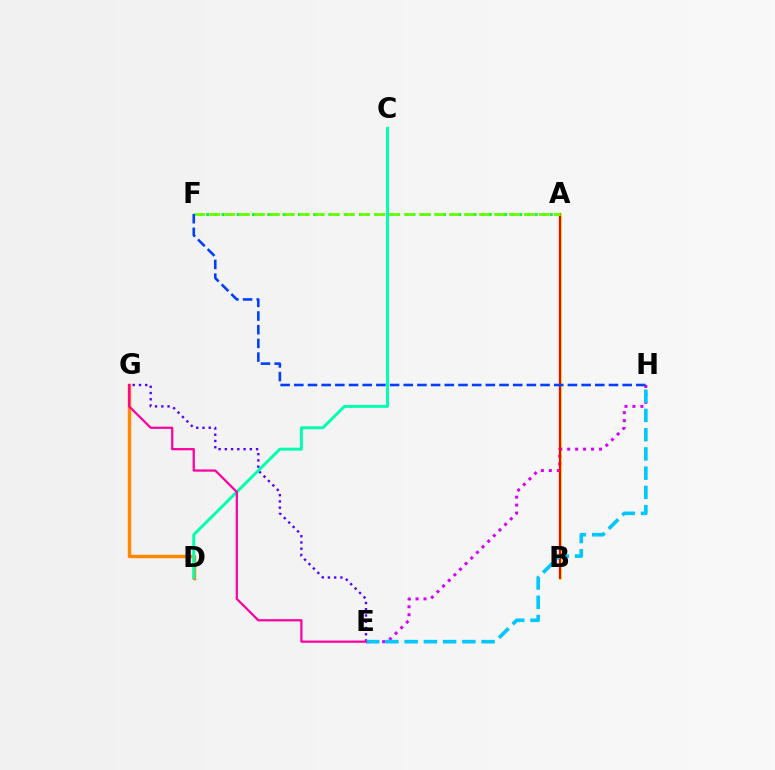{('D', 'G'): [{'color': '#ff8800', 'line_style': 'solid', 'thickness': 2.49}], ('A', 'B'): [{'color': '#eeff00', 'line_style': 'solid', 'thickness': 2.15}, {'color': '#ff0000', 'line_style': 'solid', 'thickness': 1.58}], ('E', 'H'): [{'color': '#d600ff', 'line_style': 'dotted', 'thickness': 2.16}, {'color': '#00c7ff', 'line_style': 'dashed', 'thickness': 2.61}], ('E', 'G'): [{'color': '#4f00ff', 'line_style': 'dotted', 'thickness': 1.7}, {'color': '#ff00a0', 'line_style': 'solid', 'thickness': 1.61}], ('C', 'D'): [{'color': '#00ffaf', 'line_style': 'solid', 'thickness': 2.12}], ('A', 'F'): [{'color': '#00ff27', 'line_style': 'dotted', 'thickness': 2.08}, {'color': '#66ff00', 'line_style': 'dashed', 'thickness': 2.03}], ('F', 'H'): [{'color': '#003fff', 'line_style': 'dashed', 'thickness': 1.86}]}